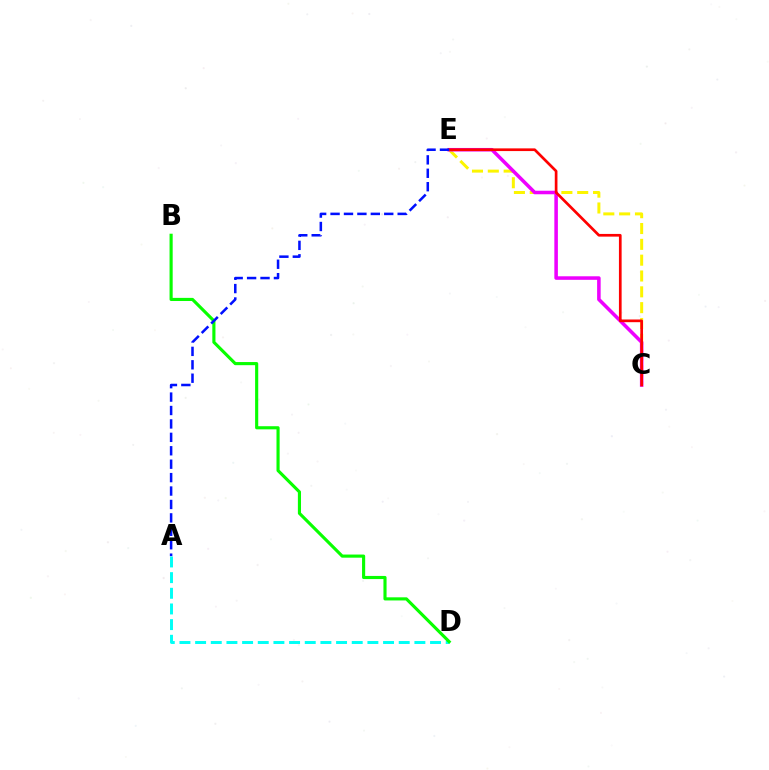{('C', 'E'): [{'color': '#fcf500', 'line_style': 'dashed', 'thickness': 2.15}, {'color': '#ee00ff', 'line_style': 'solid', 'thickness': 2.55}, {'color': '#ff0000', 'line_style': 'solid', 'thickness': 1.94}], ('A', 'D'): [{'color': '#00fff6', 'line_style': 'dashed', 'thickness': 2.13}], ('B', 'D'): [{'color': '#08ff00', 'line_style': 'solid', 'thickness': 2.25}], ('A', 'E'): [{'color': '#0010ff', 'line_style': 'dashed', 'thickness': 1.82}]}